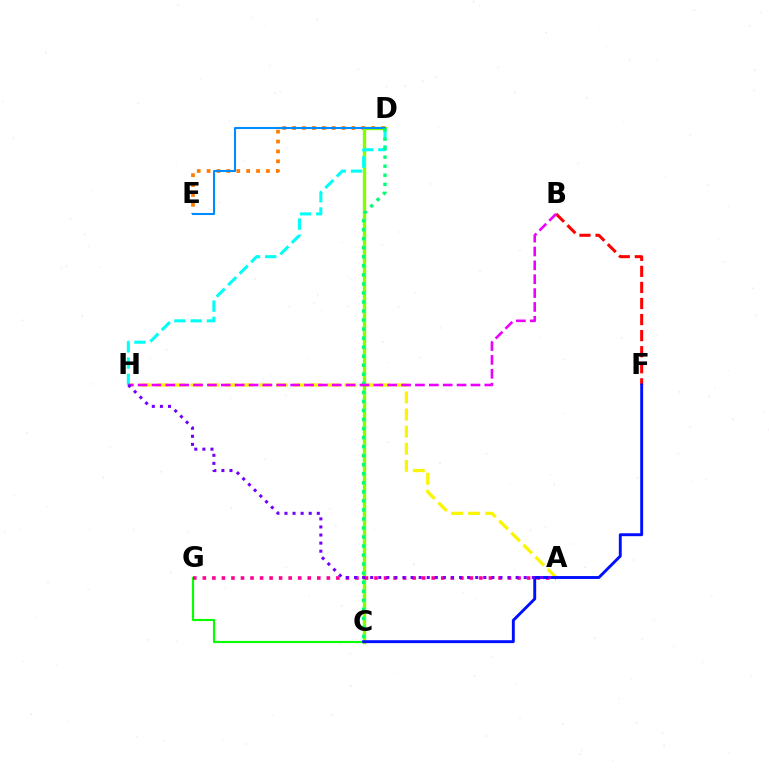{('D', 'E'): [{'color': '#ff7c00', 'line_style': 'dotted', 'thickness': 2.69}, {'color': '#008cff', 'line_style': 'solid', 'thickness': 1.5}], ('C', 'G'): [{'color': '#08ff00', 'line_style': 'solid', 'thickness': 1.54}], ('A', 'H'): [{'color': '#fcf500', 'line_style': 'dashed', 'thickness': 2.32}, {'color': '#7200ff', 'line_style': 'dotted', 'thickness': 2.2}], ('C', 'D'): [{'color': '#84ff00', 'line_style': 'solid', 'thickness': 2.44}, {'color': '#00ff74', 'line_style': 'dotted', 'thickness': 2.46}], ('A', 'G'): [{'color': '#ff0094', 'line_style': 'dotted', 'thickness': 2.59}], ('B', 'F'): [{'color': '#ff0000', 'line_style': 'dashed', 'thickness': 2.18}], ('D', 'H'): [{'color': '#00fff6', 'line_style': 'dashed', 'thickness': 2.21}], ('B', 'H'): [{'color': '#ee00ff', 'line_style': 'dashed', 'thickness': 1.88}], ('C', 'F'): [{'color': '#0010ff', 'line_style': 'solid', 'thickness': 2.09}]}